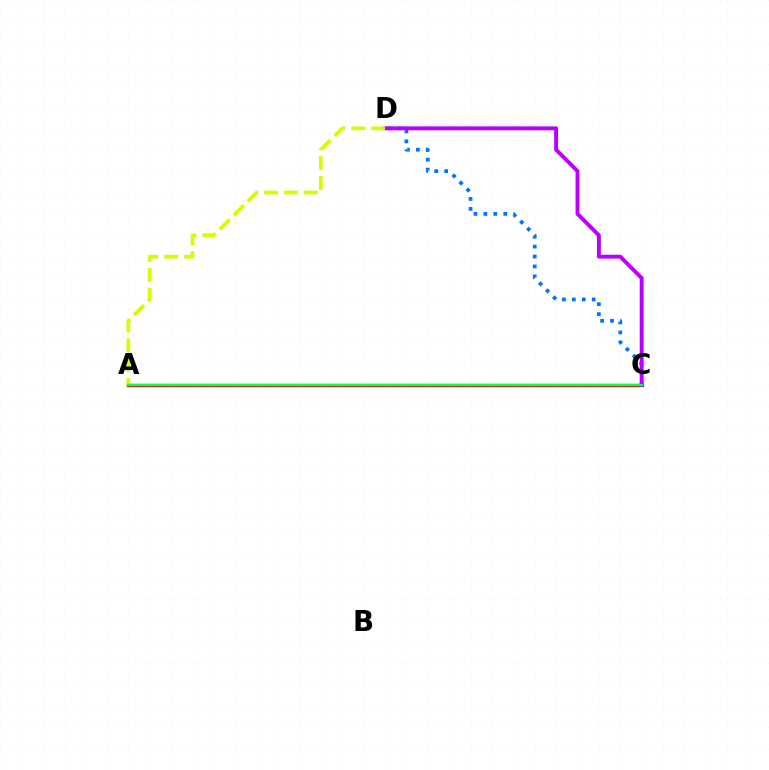{('C', 'D'): [{'color': '#0074ff', 'line_style': 'dotted', 'thickness': 2.7}, {'color': '#b900ff', 'line_style': 'solid', 'thickness': 2.81}], ('A', 'C'): [{'color': '#ff0000', 'line_style': 'solid', 'thickness': 2.38}, {'color': '#00ff5c', 'line_style': 'solid', 'thickness': 1.72}], ('A', 'D'): [{'color': '#d1ff00', 'line_style': 'dashed', 'thickness': 2.7}]}